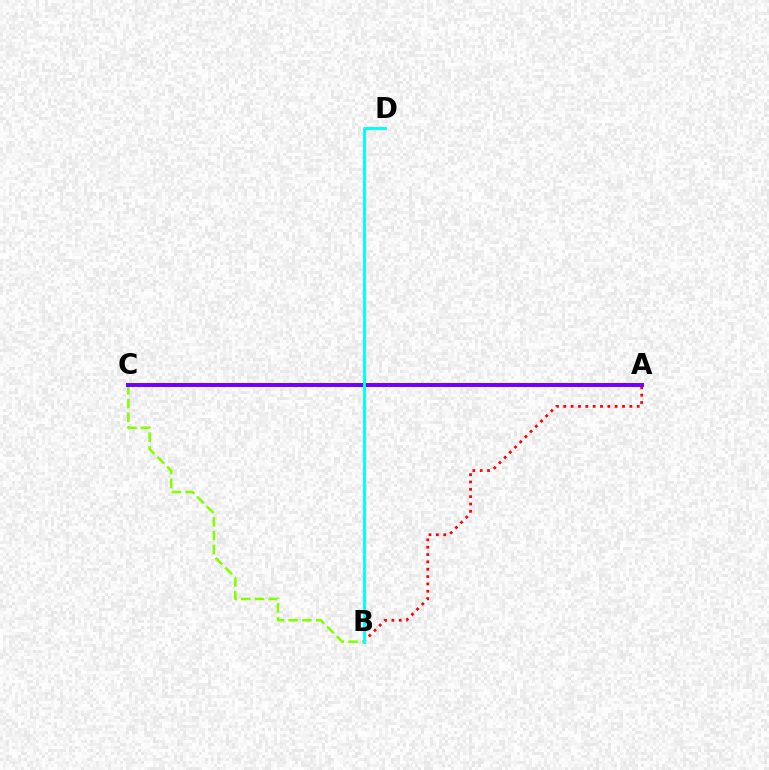{('A', 'B'): [{'color': '#ff0000', 'line_style': 'dotted', 'thickness': 2.0}], ('B', 'C'): [{'color': '#84ff00', 'line_style': 'dashed', 'thickness': 1.87}], ('A', 'C'): [{'color': '#7200ff', 'line_style': 'solid', 'thickness': 2.85}], ('B', 'D'): [{'color': '#00fff6', 'line_style': 'solid', 'thickness': 2.1}]}